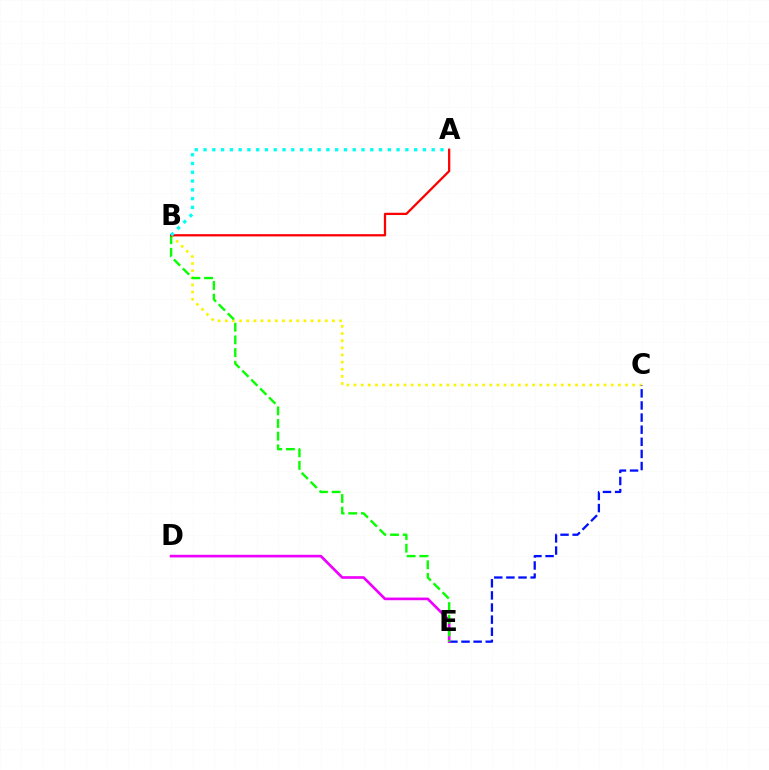{('B', 'C'): [{'color': '#fcf500', 'line_style': 'dotted', 'thickness': 1.94}], ('C', 'E'): [{'color': '#0010ff', 'line_style': 'dashed', 'thickness': 1.65}], ('D', 'E'): [{'color': '#ee00ff', 'line_style': 'solid', 'thickness': 1.92}], ('B', 'E'): [{'color': '#08ff00', 'line_style': 'dashed', 'thickness': 1.72}], ('A', 'B'): [{'color': '#ff0000', 'line_style': 'solid', 'thickness': 1.63}, {'color': '#00fff6', 'line_style': 'dotted', 'thickness': 2.38}]}